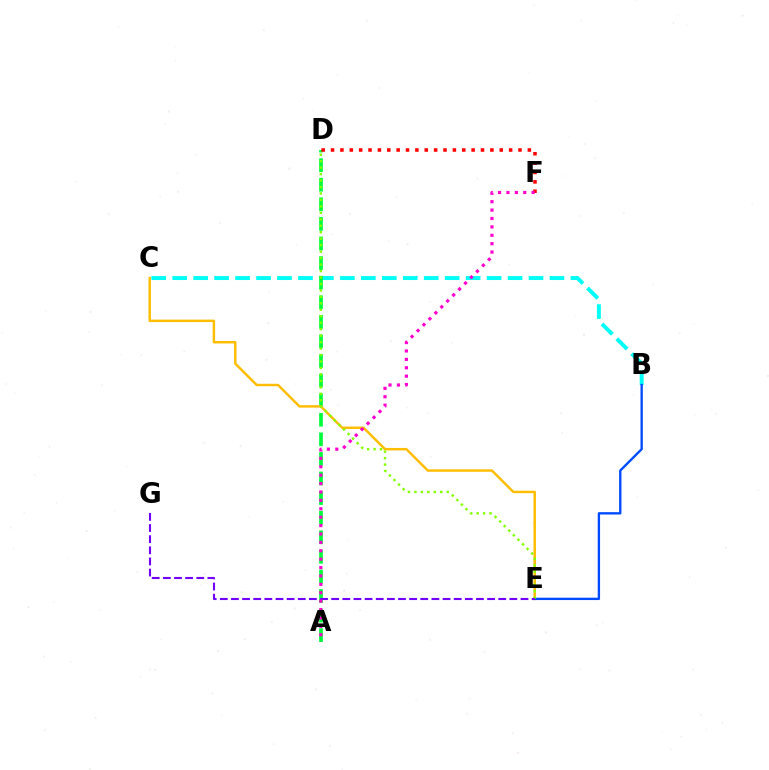{('B', 'C'): [{'color': '#00fff6', 'line_style': 'dashed', 'thickness': 2.85}], ('A', 'D'): [{'color': '#00ff39', 'line_style': 'dashed', 'thickness': 2.66}], ('C', 'E'): [{'color': '#ffbd00', 'line_style': 'solid', 'thickness': 1.76}], ('B', 'E'): [{'color': '#004bff', 'line_style': 'solid', 'thickness': 1.69}], ('D', 'E'): [{'color': '#84ff00', 'line_style': 'dotted', 'thickness': 1.76}], ('D', 'F'): [{'color': '#ff0000', 'line_style': 'dotted', 'thickness': 2.55}], ('E', 'G'): [{'color': '#7200ff', 'line_style': 'dashed', 'thickness': 1.51}], ('A', 'F'): [{'color': '#ff00cf', 'line_style': 'dotted', 'thickness': 2.28}]}